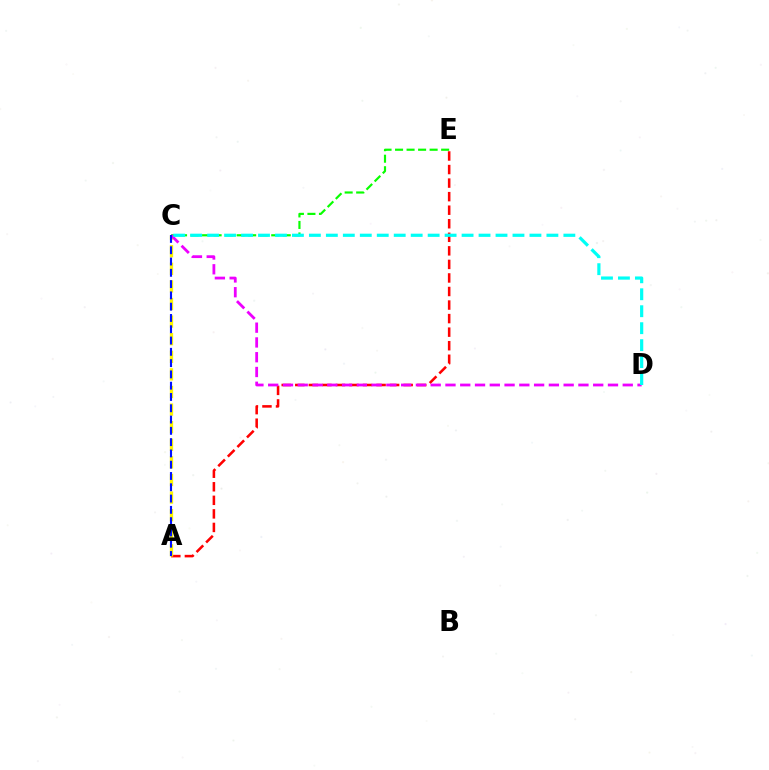{('A', 'E'): [{'color': '#ff0000', 'line_style': 'dashed', 'thickness': 1.84}], ('C', 'E'): [{'color': '#08ff00', 'line_style': 'dashed', 'thickness': 1.57}], ('A', 'C'): [{'color': '#fcf500', 'line_style': 'dashed', 'thickness': 2.39}, {'color': '#0010ff', 'line_style': 'dashed', 'thickness': 1.53}], ('C', 'D'): [{'color': '#ee00ff', 'line_style': 'dashed', 'thickness': 2.01}, {'color': '#00fff6', 'line_style': 'dashed', 'thickness': 2.3}]}